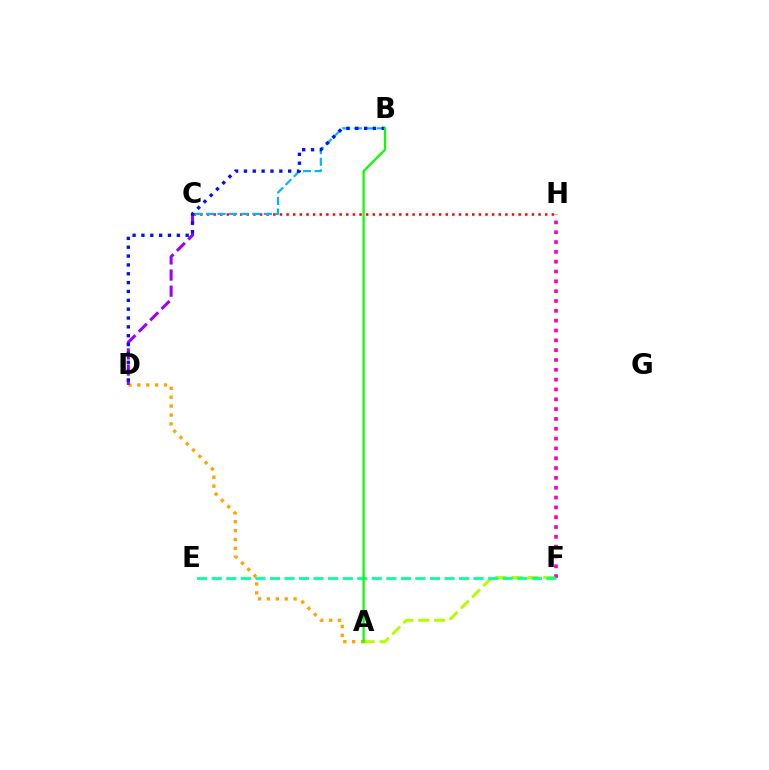{('F', 'H'): [{'color': '#ff00bd', 'line_style': 'dotted', 'thickness': 2.67}], ('C', 'H'): [{'color': '#ff0000', 'line_style': 'dotted', 'thickness': 1.8}], ('B', 'C'): [{'color': '#00b5ff', 'line_style': 'dashed', 'thickness': 1.57}], ('A', 'D'): [{'color': '#ffa500', 'line_style': 'dotted', 'thickness': 2.41}], ('A', 'F'): [{'color': '#b3ff00', 'line_style': 'dashed', 'thickness': 2.16}], ('E', 'F'): [{'color': '#00ff9d', 'line_style': 'dashed', 'thickness': 1.98}], ('C', 'D'): [{'color': '#9b00ff', 'line_style': 'dashed', 'thickness': 2.19}], ('B', 'D'): [{'color': '#0010ff', 'line_style': 'dotted', 'thickness': 2.4}], ('A', 'B'): [{'color': '#08ff00', 'line_style': 'solid', 'thickness': 1.62}]}